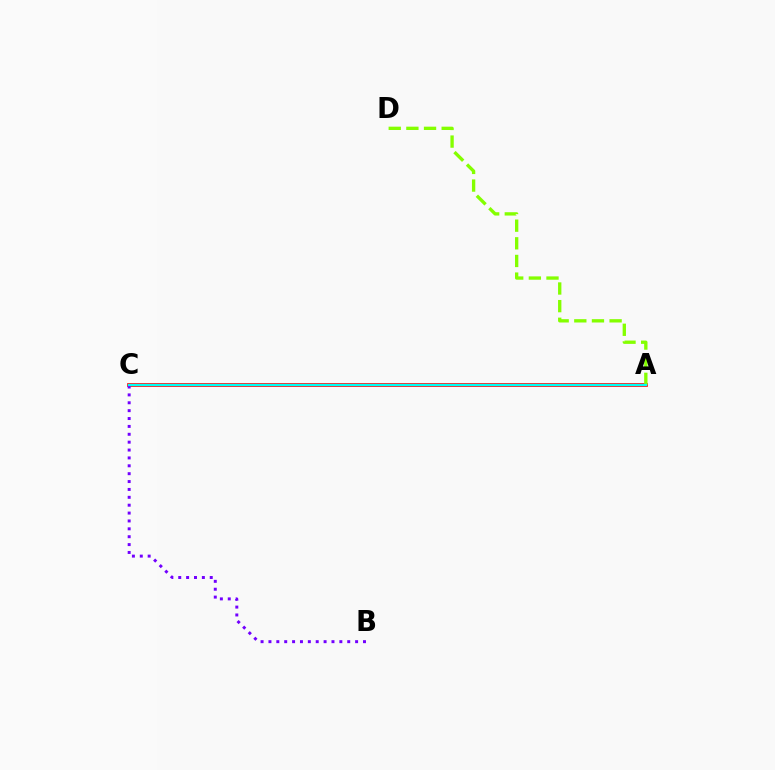{('A', 'C'): [{'color': '#ff0000', 'line_style': 'solid', 'thickness': 2.64}, {'color': '#00fff6', 'line_style': 'solid', 'thickness': 1.62}], ('B', 'C'): [{'color': '#7200ff', 'line_style': 'dotted', 'thickness': 2.14}], ('A', 'D'): [{'color': '#84ff00', 'line_style': 'dashed', 'thickness': 2.4}]}